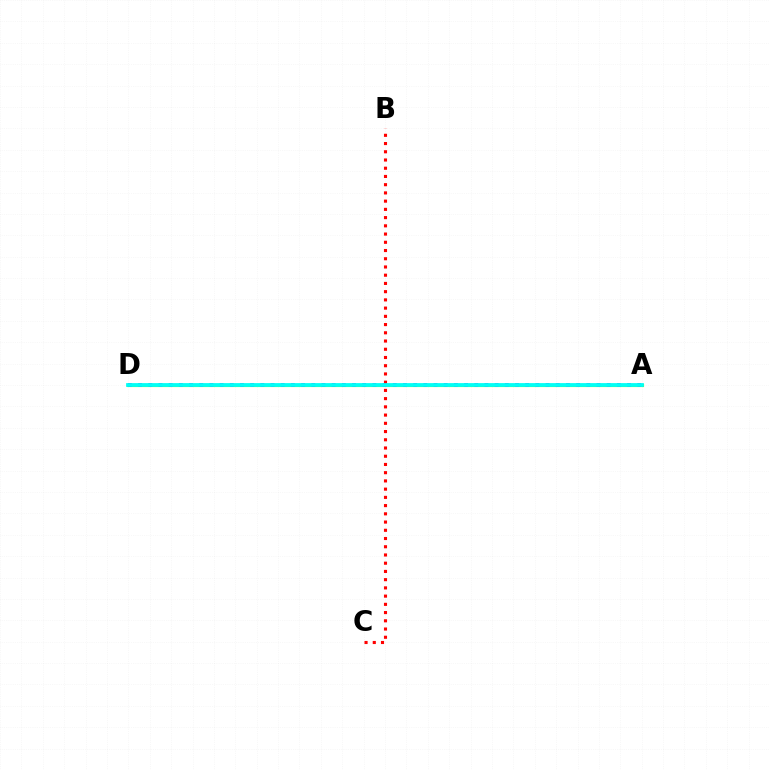{('A', 'D'): [{'color': '#84ff00', 'line_style': 'solid', 'thickness': 2.26}, {'color': '#7200ff', 'line_style': 'dotted', 'thickness': 2.77}, {'color': '#00fff6', 'line_style': 'solid', 'thickness': 2.71}], ('B', 'C'): [{'color': '#ff0000', 'line_style': 'dotted', 'thickness': 2.24}]}